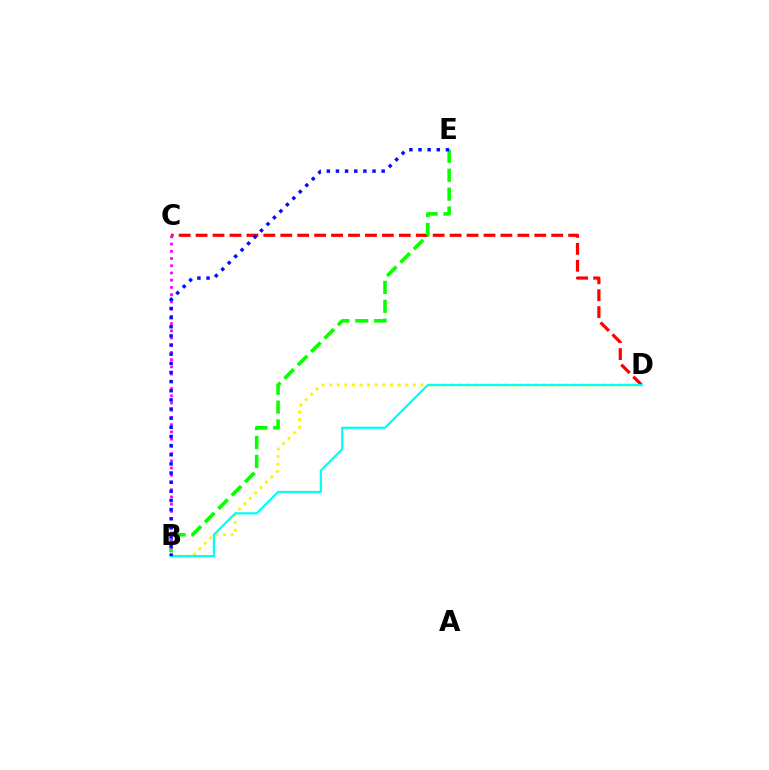{('C', 'D'): [{'color': '#ff0000', 'line_style': 'dashed', 'thickness': 2.3}], ('B', 'E'): [{'color': '#08ff00', 'line_style': 'dashed', 'thickness': 2.57}, {'color': '#0010ff', 'line_style': 'dotted', 'thickness': 2.48}], ('B', 'D'): [{'color': '#fcf500', 'line_style': 'dotted', 'thickness': 2.07}, {'color': '#00fff6', 'line_style': 'solid', 'thickness': 1.59}], ('B', 'C'): [{'color': '#ee00ff', 'line_style': 'dotted', 'thickness': 1.96}]}